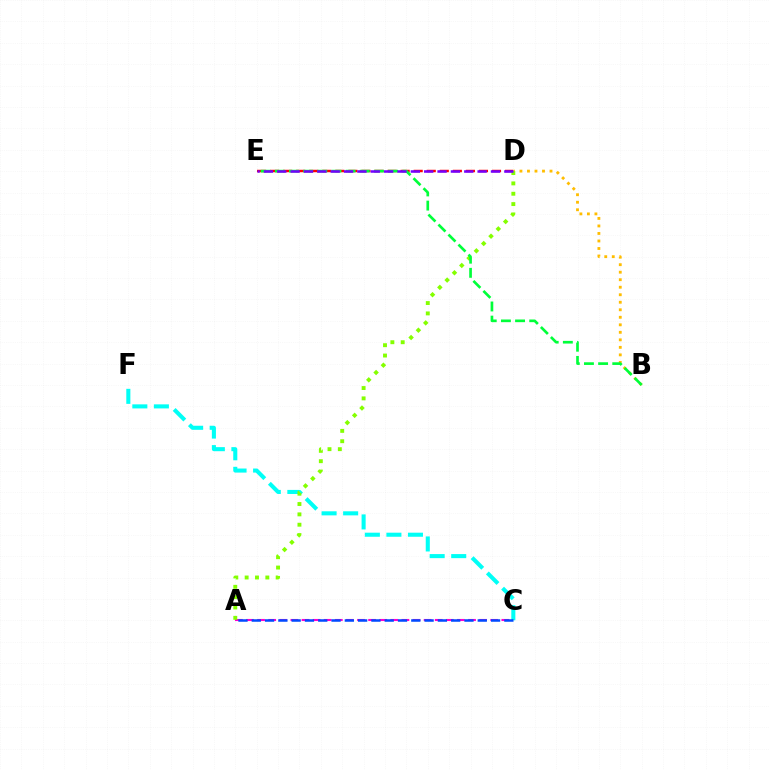{('C', 'F'): [{'color': '#00fff6', 'line_style': 'dashed', 'thickness': 2.93}], ('A', 'C'): [{'color': '#ff00cf', 'line_style': 'dashed', 'thickness': 1.51}, {'color': '#004bff', 'line_style': 'dashed', 'thickness': 1.81}], ('B', 'D'): [{'color': '#ffbd00', 'line_style': 'dotted', 'thickness': 2.04}], ('D', 'E'): [{'color': '#ff0000', 'line_style': 'dashed', 'thickness': 1.77}, {'color': '#7200ff', 'line_style': 'dashed', 'thickness': 1.81}], ('A', 'D'): [{'color': '#84ff00', 'line_style': 'dotted', 'thickness': 2.81}], ('B', 'E'): [{'color': '#00ff39', 'line_style': 'dashed', 'thickness': 1.92}]}